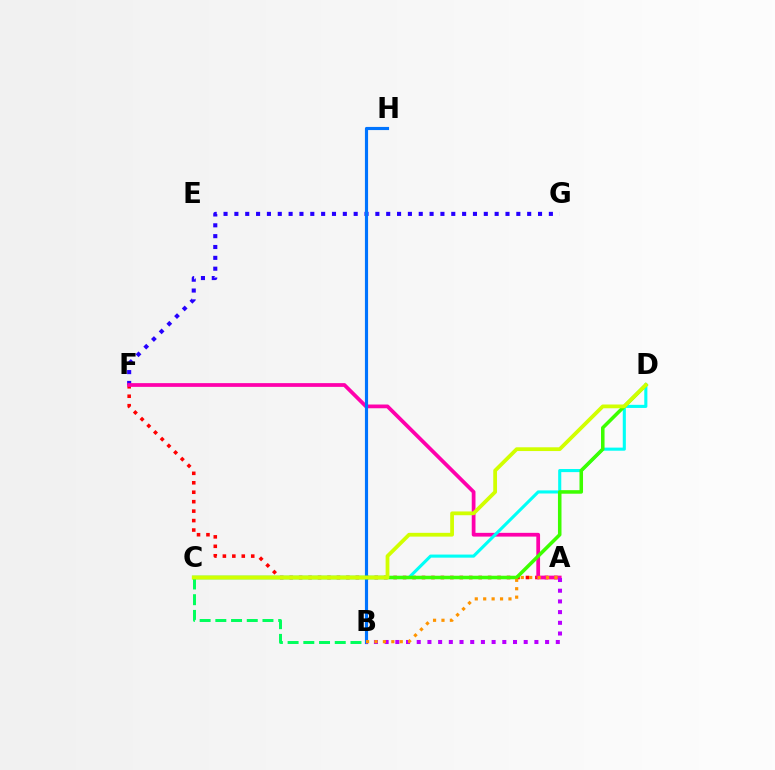{('F', 'G'): [{'color': '#2500ff', 'line_style': 'dotted', 'thickness': 2.95}], ('B', 'C'): [{'color': '#00ff5c', 'line_style': 'dashed', 'thickness': 2.13}], ('A', 'F'): [{'color': '#ff0000', 'line_style': 'dotted', 'thickness': 2.57}, {'color': '#ff00ac', 'line_style': 'solid', 'thickness': 2.7}], ('C', 'D'): [{'color': '#00fff6', 'line_style': 'solid', 'thickness': 2.23}, {'color': '#3dff00', 'line_style': 'solid', 'thickness': 2.55}, {'color': '#d1ff00', 'line_style': 'solid', 'thickness': 2.71}], ('B', 'H'): [{'color': '#0074ff', 'line_style': 'solid', 'thickness': 2.27}], ('A', 'B'): [{'color': '#b900ff', 'line_style': 'dotted', 'thickness': 2.91}, {'color': '#ff9400', 'line_style': 'dotted', 'thickness': 2.29}]}